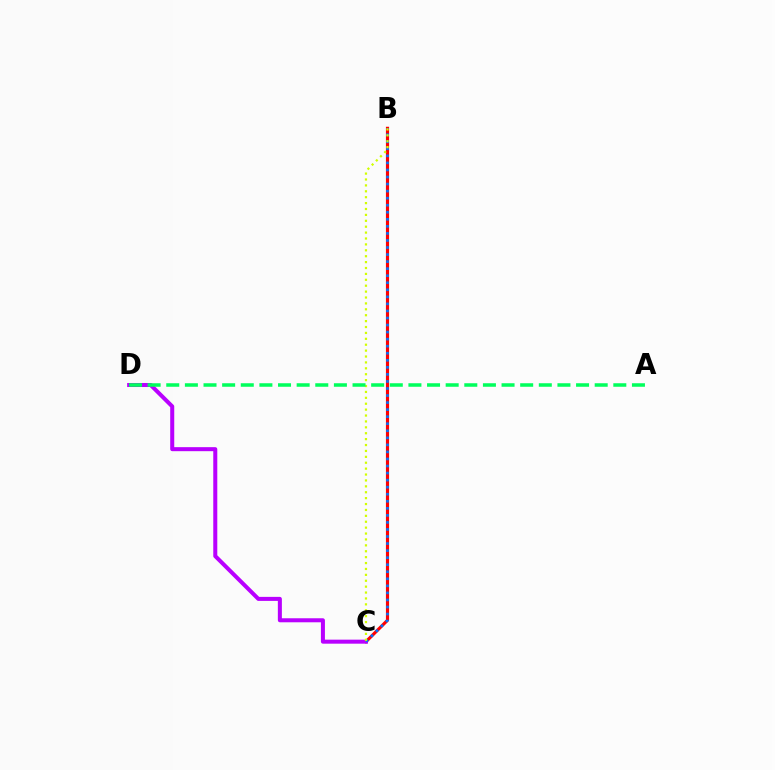{('B', 'C'): [{'color': '#ff0000', 'line_style': 'solid', 'thickness': 2.27}, {'color': '#0074ff', 'line_style': 'dotted', 'thickness': 1.92}, {'color': '#d1ff00', 'line_style': 'dotted', 'thickness': 1.6}], ('C', 'D'): [{'color': '#b900ff', 'line_style': 'solid', 'thickness': 2.9}], ('A', 'D'): [{'color': '#00ff5c', 'line_style': 'dashed', 'thickness': 2.53}]}